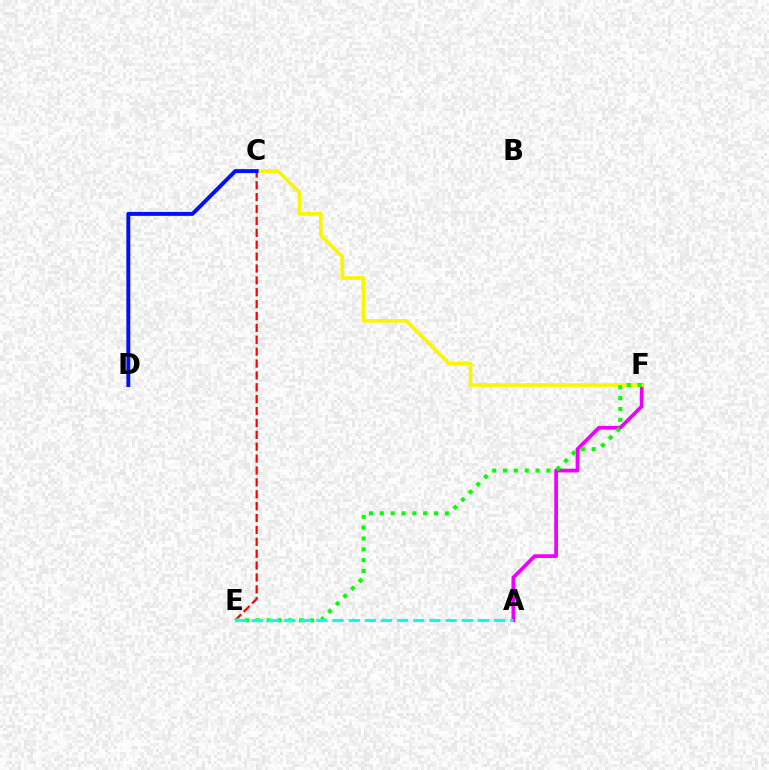{('A', 'F'): [{'color': '#ee00ff', 'line_style': 'solid', 'thickness': 2.67}], ('C', 'F'): [{'color': '#fcf500', 'line_style': 'solid', 'thickness': 2.64}], ('C', 'E'): [{'color': '#ff0000', 'line_style': 'dashed', 'thickness': 1.61}], ('E', 'F'): [{'color': '#08ff00', 'line_style': 'dotted', 'thickness': 2.95}], ('C', 'D'): [{'color': '#0010ff', 'line_style': 'solid', 'thickness': 2.84}], ('A', 'E'): [{'color': '#00fff6', 'line_style': 'dashed', 'thickness': 2.19}]}